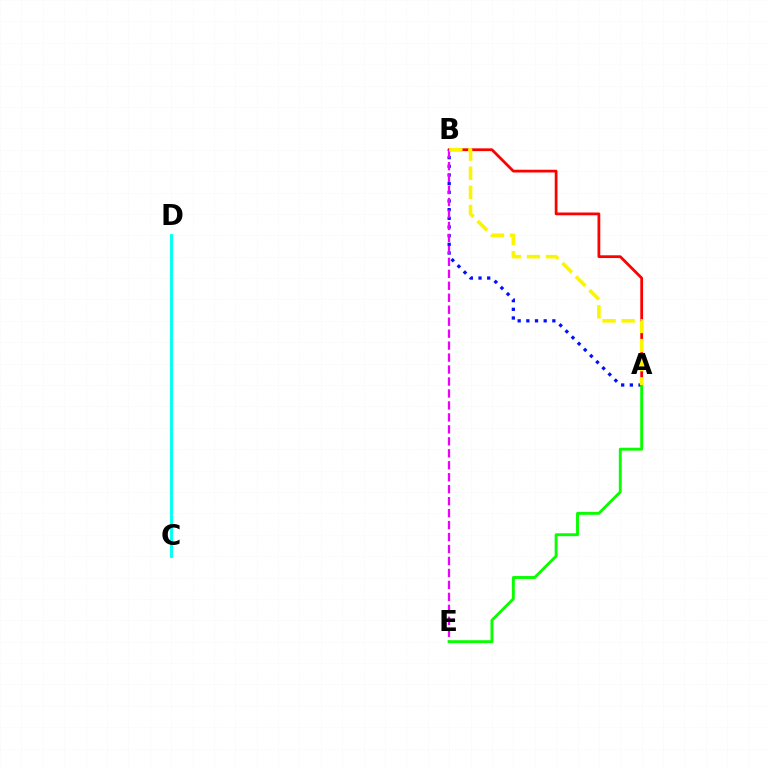{('A', 'B'): [{'color': '#0010ff', 'line_style': 'dotted', 'thickness': 2.36}, {'color': '#ff0000', 'line_style': 'solid', 'thickness': 1.99}, {'color': '#fcf500', 'line_style': 'dashed', 'thickness': 2.6}], ('C', 'D'): [{'color': '#00fff6', 'line_style': 'solid', 'thickness': 2.08}], ('B', 'E'): [{'color': '#ee00ff', 'line_style': 'dashed', 'thickness': 1.63}], ('A', 'E'): [{'color': '#08ff00', 'line_style': 'solid', 'thickness': 2.08}]}